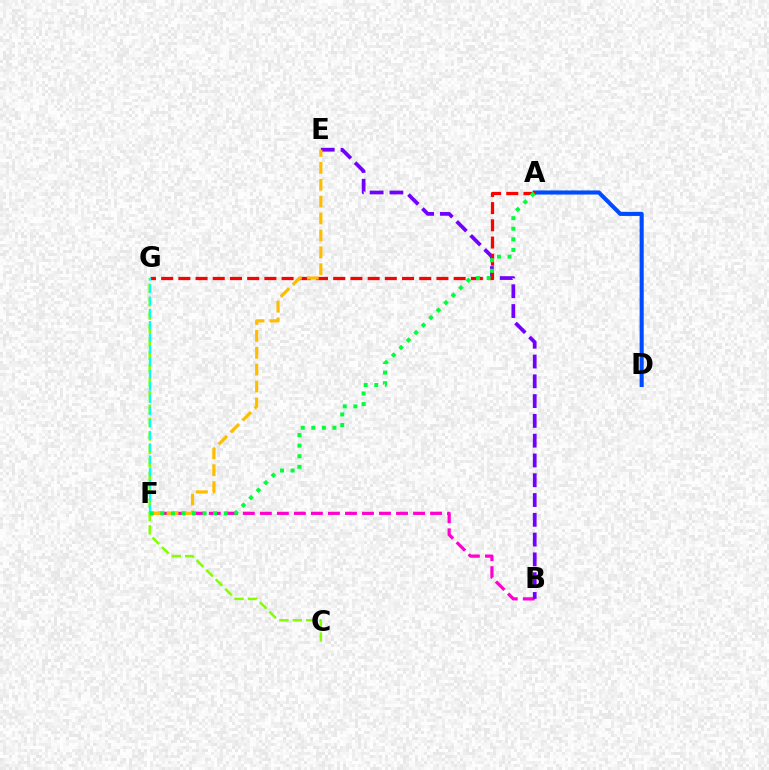{('A', 'D'): [{'color': '#004bff', 'line_style': 'solid', 'thickness': 2.95}], ('B', 'F'): [{'color': '#ff00cf', 'line_style': 'dashed', 'thickness': 2.31}], ('B', 'E'): [{'color': '#7200ff', 'line_style': 'dashed', 'thickness': 2.69}], ('A', 'G'): [{'color': '#ff0000', 'line_style': 'dashed', 'thickness': 2.34}], ('C', 'G'): [{'color': '#84ff00', 'line_style': 'dashed', 'thickness': 1.82}], ('F', 'G'): [{'color': '#00fff6', 'line_style': 'dashed', 'thickness': 1.66}], ('E', 'F'): [{'color': '#ffbd00', 'line_style': 'dashed', 'thickness': 2.3}], ('A', 'F'): [{'color': '#00ff39', 'line_style': 'dotted', 'thickness': 2.87}]}